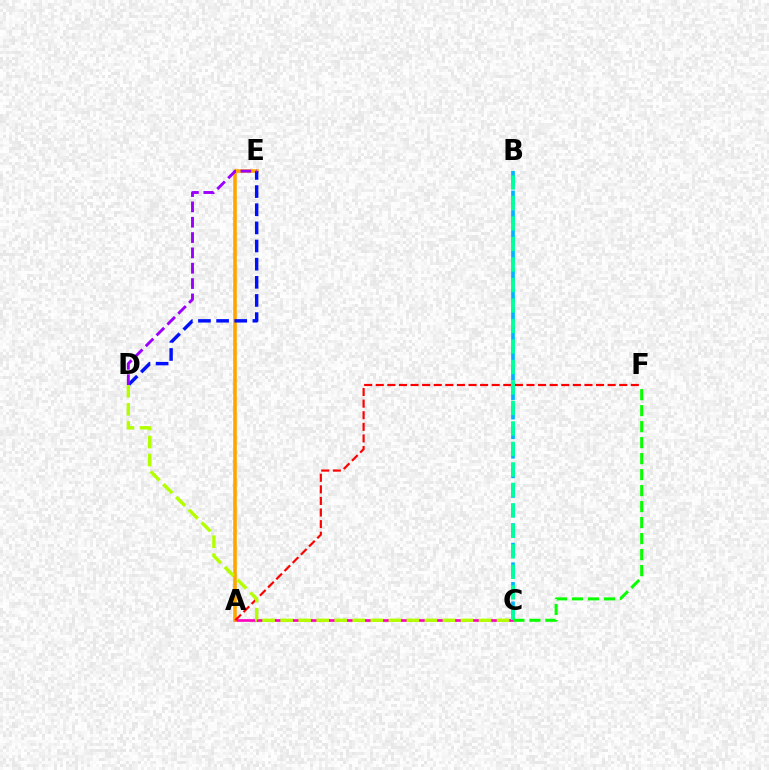{('A', 'C'): [{'color': '#ff00bd', 'line_style': 'solid', 'thickness': 1.92}], ('A', 'E'): [{'color': '#ffa500', 'line_style': 'solid', 'thickness': 2.57}], ('A', 'F'): [{'color': '#ff0000', 'line_style': 'dashed', 'thickness': 1.58}], ('B', 'C'): [{'color': '#00b5ff', 'line_style': 'dashed', 'thickness': 2.66}, {'color': '#00ff9d', 'line_style': 'dashed', 'thickness': 2.78}], ('D', 'E'): [{'color': '#0010ff', 'line_style': 'dashed', 'thickness': 2.47}, {'color': '#9b00ff', 'line_style': 'dashed', 'thickness': 2.08}], ('C', 'F'): [{'color': '#08ff00', 'line_style': 'dashed', 'thickness': 2.17}], ('C', 'D'): [{'color': '#b3ff00', 'line_style': 'dashed', 'thickness': 2.45}]}